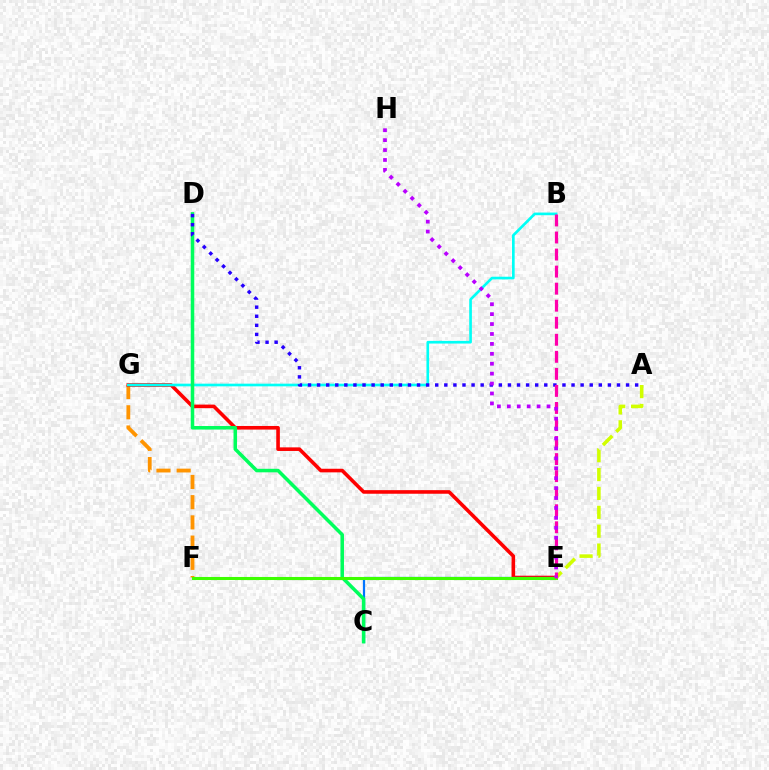{('F', 'G'): [{'color': '#ff9400', 'line_style': 'dashed', 'thickness': 2.75}], ('E', 'G'): [{'color': '#ff0000', 'line_style': 'solid', 'thickness': 2.59}], ('C', 'E'): [{'color': '#0074ff', 'line_style': 'solid', 'thickness': 1.61}], ('A', 'E'): [{'color': '#d1ff00', 'line_style': 'dashed', 'thickness': 2.56}], ('B', 'G'): [{'color': '#00fff6', 'line_style': 'solid', 'thickness': 1.92}], ('C', 'D'): [{'color': '#00ff5c', 'line_style': 'solid', 'thickness': 2.54}], ('A', 'D'): [{'color': '#2500ff', 'line_style': 'dotted', 'thickness': 2.47}], ('E', 'F'): [{'color': '#3dff00', 'line_style': 'solid', 'thickness': 2.21}], ('B', 'E'): [{'color': '#ff00ac', 'line_style': 'dashed', 'thickness': 2.32}], ('E', 'H'): [{'color': '#b900ff', 'line_style': 'dotted', 'thickness': 2.7}]}